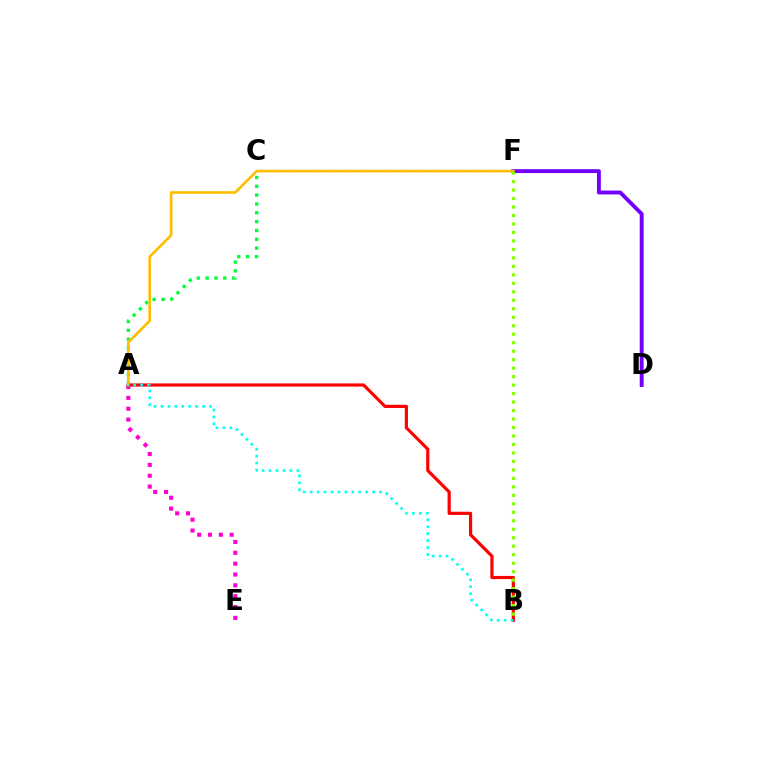{('D', 'F'): [{'color': '#7200ff', 'line_style': 'solid', 'thickness': 2.79}], ('A', 'E'): [{'color': '#ff00cf', 'line_style': 'dotted', 'thickness': 2.95}], ('C', 'F'): [{'color': '#004bff', 'line_style': 'dotted', 'thickness': 1.51}], ('A', 'C'): [{'color': '#00ff39', 'line_style': 'dotted', 'thickness': 2.4}], ('A', 'B'): [{'color': '#ff0000', 'line_style': 'solid', 'thickness': 2.29}, {'color': '#00fff6', 'line_style': 'dotted', 'thickness': 1.89}], ('A', 'F'): [{'color': '#ffbd00', 'line_style': 'solid', 'thickness': 1.91}], ('B', 'F'): [{'color': '#84ff00', 'line_style': 'dotted', 'thickness': 2.3}]}